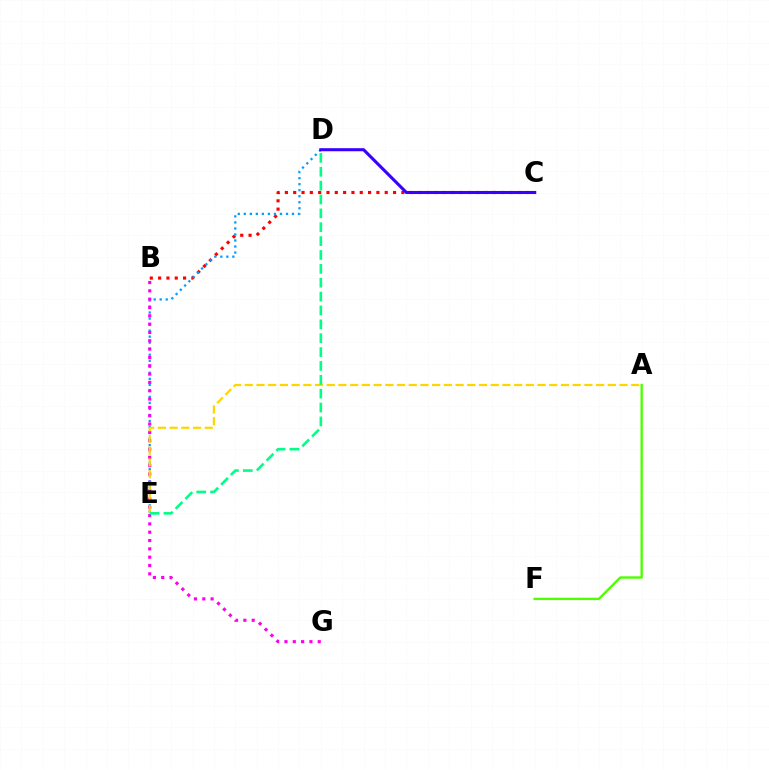{('B', 'C'): [{'color': '#ff0000', 'line_style': 'dotted', 'thickness': 2.26}], ('D', 'E'): [{'color': '#009eff', 'line_style': 'dotted', 'thickness': 1.64}, {'color': '#00ff86', 'line_style': 'dashed', 'thickness': 1.88}], ('B', 'G'): [{'color': '#ff00ed', 'line_style': 'dotted', 'thickness': 2.26}], ('A', 'E'): [{'color': '#ffd500', 'line_style': 'dashed', 'thickness': 1.59}], ('A', 'F'): [{'color': '#4fff00', 'line_style': 'solid', 'thickness': 1.7}], ('C', 'D'): [{'color': '#3700ff', 'line_style': 'solid', 'thickness': 2.21}]}